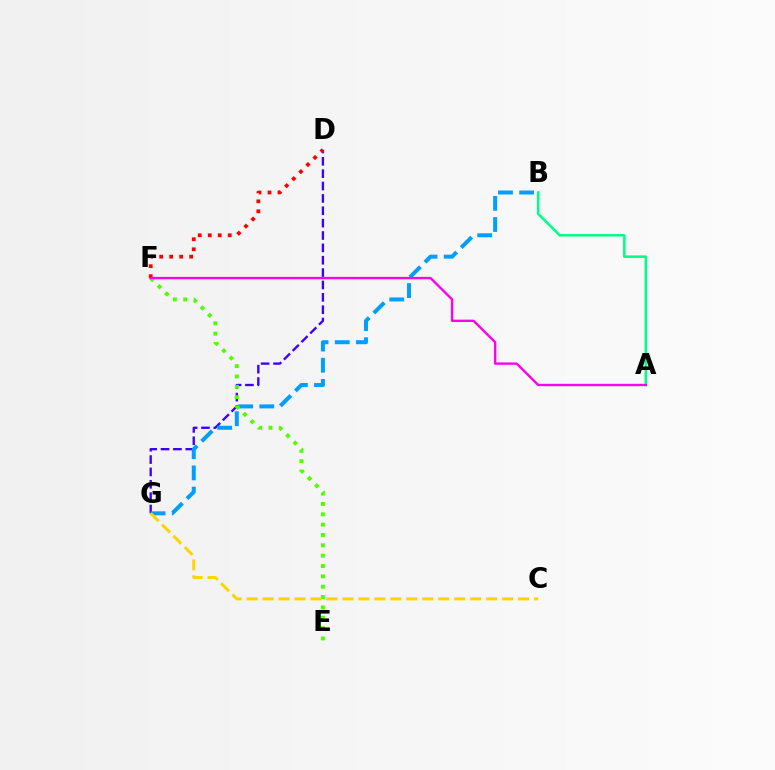{('D', 'G'): [{'color': '#3700ff', 'line_style': 'dashed', 'thickness': 1.68}], ('B', 'G'): [{'color': '#009eff', 'line_style': 'dashed', 'thickness': 2.88}], ('E', 'F'): [{'color': '#4fff00', 'line_style': 'dotted', 'thickness': 2.81}], ('C', 'G'): [{'color': '#ffd500', 'line_style': 'dashed', 'thickness': 2.17}], ('A', 'B'): [{'color': '#00ff86', 'line_style': 'solid', 'thickness': 1.84}], ('D', 'F'): [{'color': '#ff0000', 'line_style': 'dotted', 'thickness': 2.72}], ('A', 'F'): [{'color': '#ff00ed', 'line_style': 'solid', 'thickness': 1.72}]}